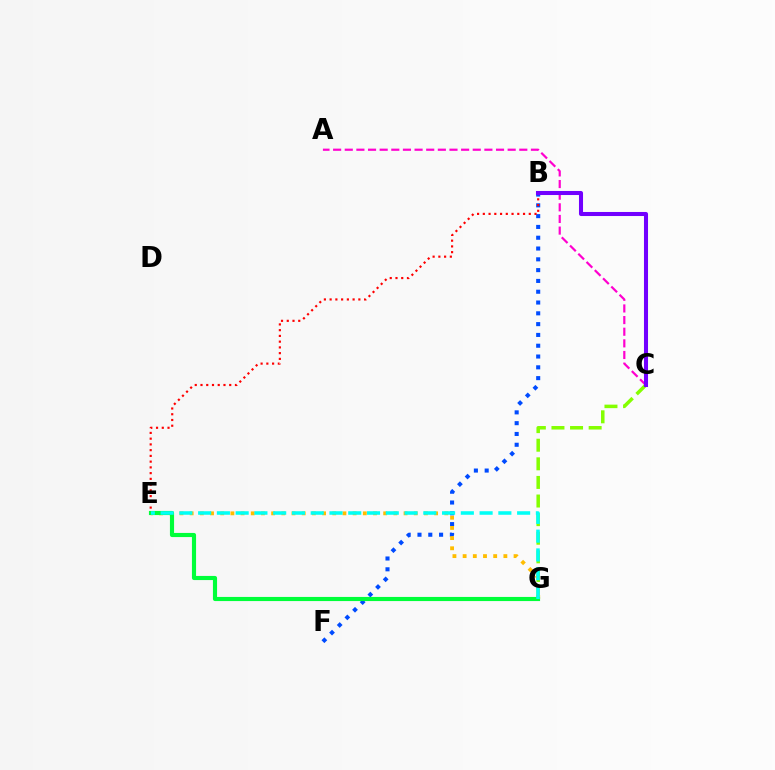{('B', 'F'): [{'color': '#004bff', 'line_style': 'dotted', 'thickness': 2.93}], ('A', 'C'): [{'color': '#ff00cf', 'line_style': 'dashed', 'thickness': 1.58}], ('B', 'E'): [{'color': '#ff0000', 'line_style': 'dotted', 'thickness': 1.56}], ('C', 'G'): [{'color': '#84ff00', 'line_style': 'dashed', 'thickness': 2.53}], ('E', 'G'): [{'color': '#ffbd00', 'line_style': 'dotted', 'thickness': 2.77}, {'color': '#00ff39', 'line_style': 'solid', 'thickness': 2.98}, {'color': '#00fff6', 'line_style': 'dashed', 'thickness': 2.55}], ('B', 'C'): [{'color': '#7200ff', 'line_style': 'solid', 'thickness': 2.92}]}